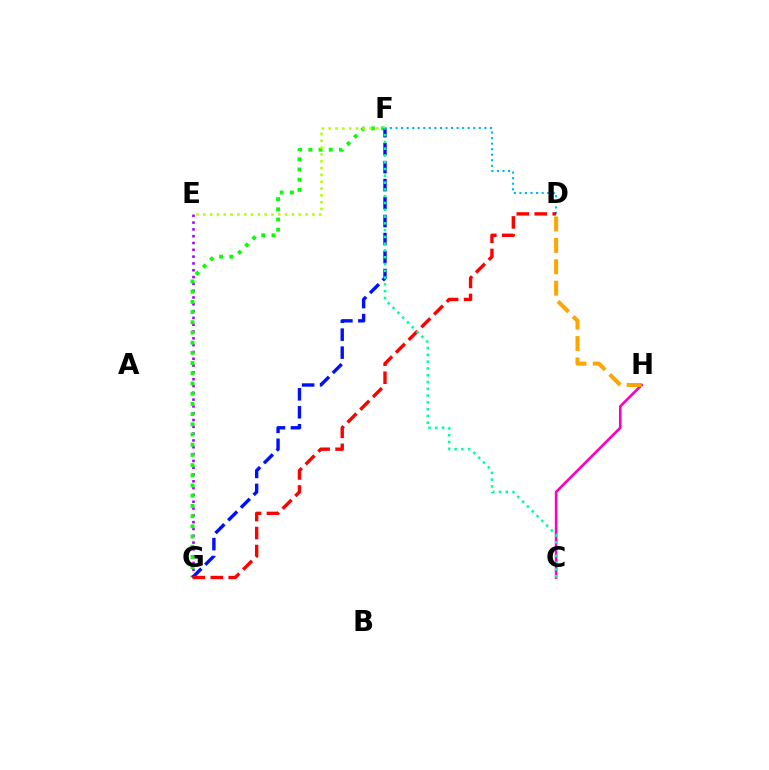{('C', 'H'): [{'color': '#ff00bd', 'line_style': 'solid', 'thickness': 1.9}], ('E', 'G'): [{'color': '#9b00ff', 'line_style': 'dotted', 'thickness': 1.85}], ('D', 'F'): [{'color': '#00b5ff', 'line_style': 'dotted', 'thickness': 1.51}], ('F', 'G'): [{'color': '#08ff00', 'line_style': 'dotted', 'thickness': 2.77}, {'color': '#0010ff', 'line_style': 'dashed', 'thickness': 2.44}], ('D', 'H'): [{'color': '#ffa500', 'line_style': 'dashed', 'thickness': 2.91}], ('E', 'F'): [{'color': '#b3ff00', 'line_style': 'dotted', 'thickness': 1.85}], ('D', 'G'): [{'color': '#ff0000', 'line_style': 'dashed', 'thickness': 2.44}], ('C', 'F'): [{'color': '#00ff9d', 'line_style': 'dotted', 'thickness': 1.84}]}